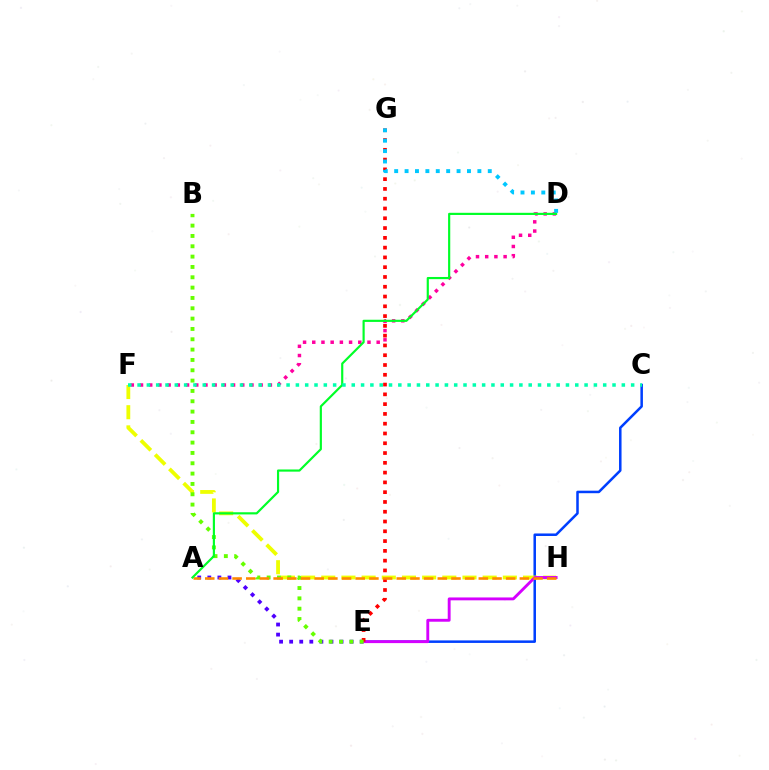{('C', 'E'): [{'color': '#003fff', 'line_style': 'solid', 'thickness': 1.81}], ('D', 'F'): [{'color': '#ff00a0', 'line_style': 'dotted', 'thickness': 2.5}], ('A', 'E'): [{'color': '#4f00ff', 'line_style': 'dotted', 'thickness': 2.74}], ('F', 'H'): [{'color': '#eeff00', 'line_style': 'dashed', 'thickness': 2.74}], ('E', 'H'): [{'color': '#d600ff', 'line_style': 'solid', 'thickness': 2.07}], ('E', 'G'): [{'color': '#ff0000', 'line_style': 'dotted', 'thickness': 2.66}], ('B', 'E'): [{'color': '#66ff00', 'line_style': 'dotted', 'thickness': 2.81}], ('D', 'G'): [{'color': '#00c7ff', 'line_style': 'dotted', 'thickness': 2.83}], ('A', 'H'): [{'color': '#ff8800', 'line_style': 'dashed', 'thickness': 1.86}], ('A', 'D'): [{'color': '#00ff27', 'line_style': 'solid', 'thickness': 1.56}], ('C', 'F'): [{'color': '#00ffaf', 'line_style': 'dotted', 'thickness': 2.53}]}